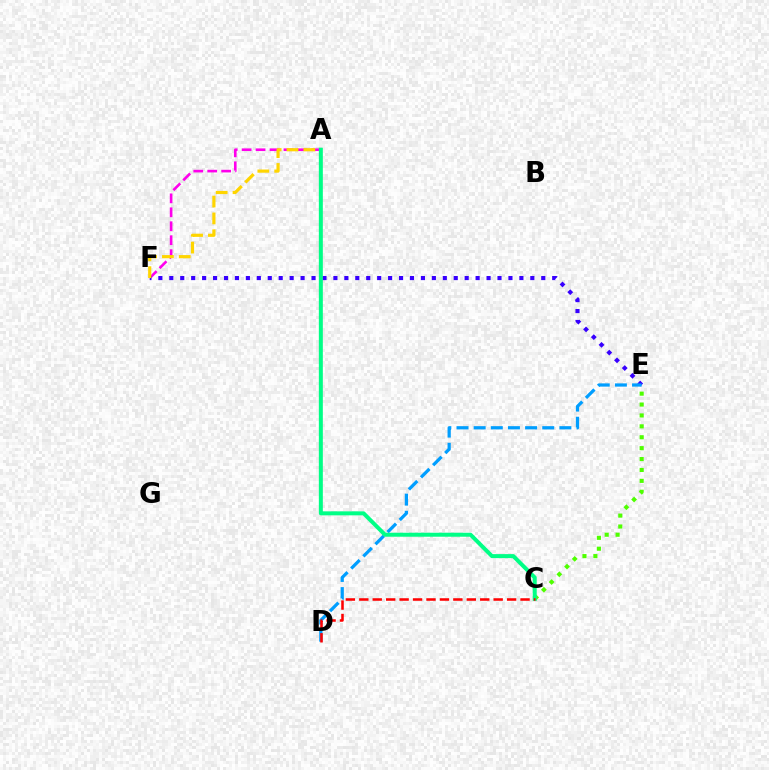{('A', 'F'): [{'color': '#ff00ed', 'line_style': 'dashed', 'thickness': 1.9}, {'color': '#ffd500', 'line_style': 'dashed', 'thickness': 2.29}], ('C', 'E'): [{'color': '#4fff00', 'line_style': 'dotted', 'thickness': 2.96}], ('E', 'F'): [{'color': '#3700ff', 'line_style': 'dotted', 'thickness': 2.97}], ('D', 'E'): [{'color': '#009eff', 'line_style': 'dashed', 'thickness': 2.33}], ('A', 'C'): [{'color': '#00ff86', 'line_style': 'solid', 'thickness': 2.88}], ('C', 'D'): [{'color': '#ff0000', 'line_style': 'dashed', 'thickness': 1.83}]}